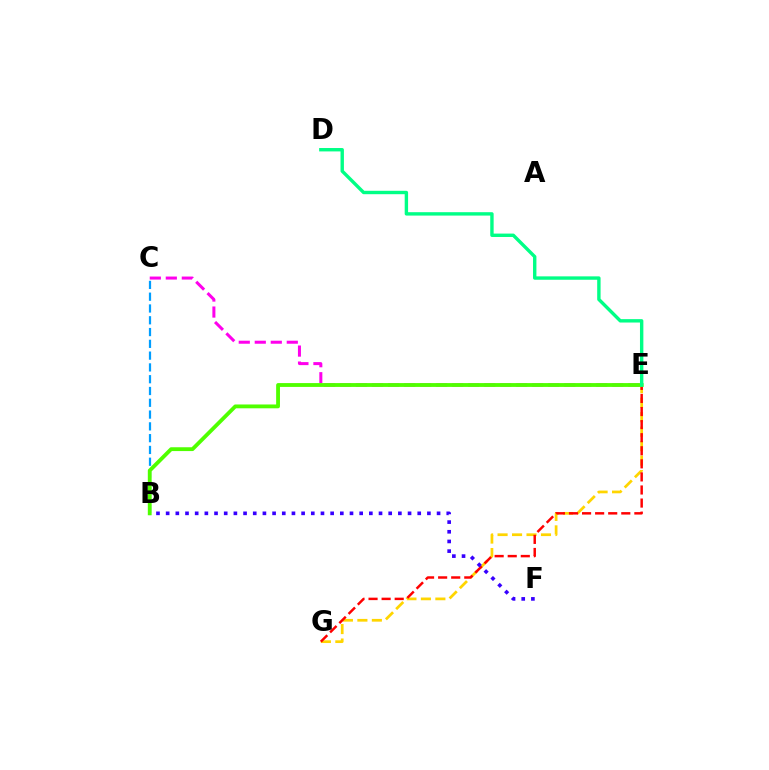{('E', 'G'): [{'color': '#ffd500', 'line_style': 'dashed', 'thickness': 1.97}, {'color': '#ff0000', 'line_style': 'dashed', 'thickness': 1.78}], ('B', 'C'): [{'color': '#009eff', 'line_style': 'dashed', 'thickness': 1.6}], ('B', 'F'): [{'color': '#3700ff', 'line_style': 'dotted', 'thickness': 2.63}], ('C', 'E'): [{'color': '#ff00ed', 'line_style': 'dashed', 'thickness': 2.17}], ('B', 'E'): [{'color': '#4fff00', 'line_style': 'solid', 'thickness': 2.75}], ('D', 'E'): [{'color': '#00ff86', 'line_style': 'solid', 'thickness': 2.44}]}